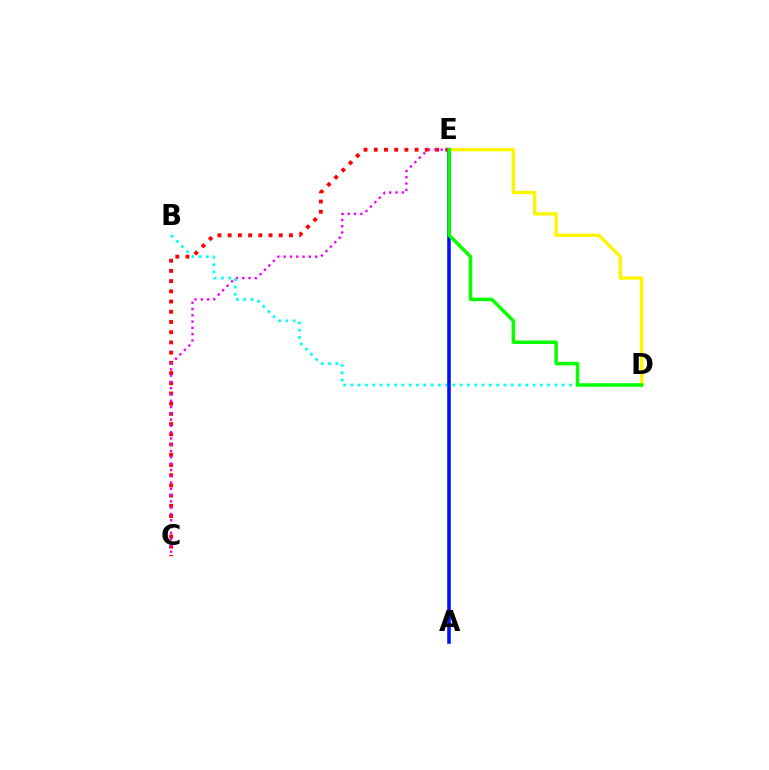{('C', 'E'): [{'color': '#ff0000', 'line_style': 'dotted', 'thickness': 2.77}, {'color': '#ee00ff', 'line_style': 'dotted', 'thickness': 1.71}], ('B', 'D'): [{'color': '#00fff6', 'line_style': 'dotted', 'thickness': 1.98}], ('D', 'E'): [{'color': '#fcf500', 'line_style': 'solid', 'thickness': 2.41}, {'color': '#08ff00', 'line_style': 'solid', 'thickness': 2.51}], ('A', 'E'): [{'color': '#0010ff', 'line_style': 'solid', 'thickness': 2.56}]}